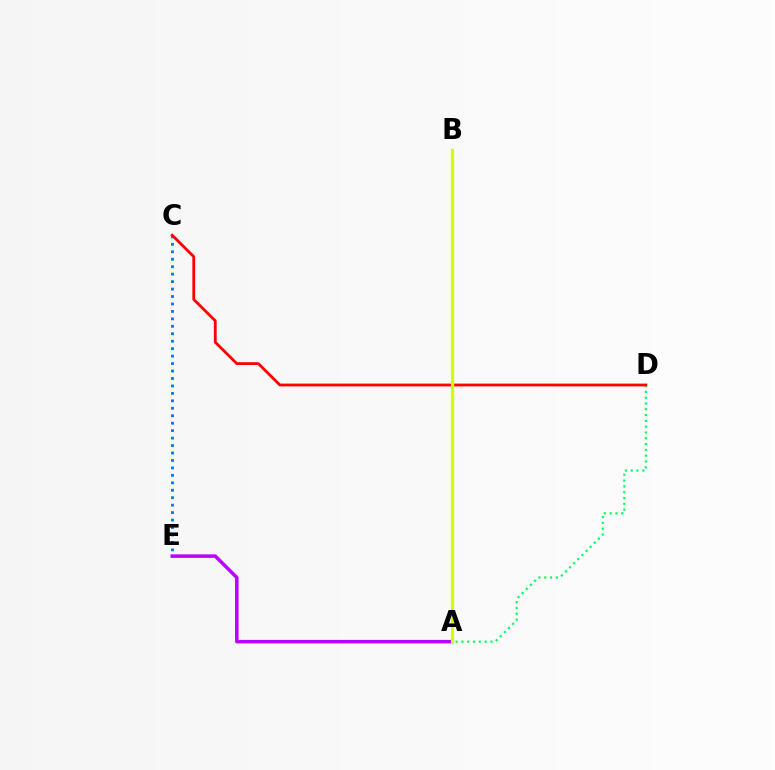{('C', 'E'): [{'color': '#0074ff', 'line_style': 'dotted', 'thickness': 2.02}], ('A', 'D'): [{'color': '#00ff5c', 'line_style': 'dotted', 'thickness': 1.58}], ('A', 'E'): [{'color': '#b900ff', 'line_style': 'solid', 'thickness': 2.52}], ('C', 'D'): [{'color': '#ff0000', 'line_style': 'solid', 'thickness': 2.01}], ('A', 'B'): [{'color': '#d1ff00', 'line_style': 'solid', 'thickness': 2.29}]}